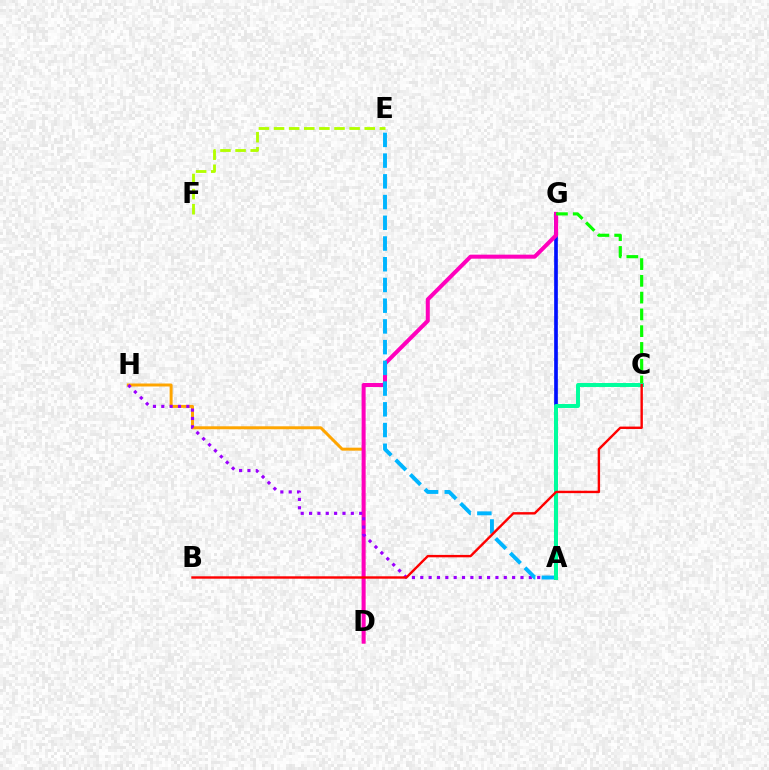{('A', 'G'): [{'color': '#0010ff', 'line_style': 'solid', 'thickness': 2.65}], ('D', 'H'): [{'color': '#ffa500', 'line_style': 'solid', 'thickness': 2.14}], ('D', 'G'): [{'color': '#ff00bd', 'line_style': 'solid', 'thickness': 2.9}], ('A', 'H'): [{'color': '#9b00ff', 'line_style': 'dotted', 'thickness': 2.27}], ('C', 'G'): [{'color': '#08ff00', 'line_style': 'dashed', 'thickness': 2.28}], ('E', 'F'): [{'color': '#b3ff00', 'line_style': 'dashed', 'thickness': 2.05}], ('A', 'E'): [{'color': '#00b5ff', 'line_style': 'dashed', 'thickness': 2.82}], ('A', 'C'): [{'color': '#00ff9d', 'line_style': 'solid', 'thickness': 2.85}], ('B', 'C'): [{'color': '#ff0000', 'line_style': 'solid', 'thickness': 1.73}]}